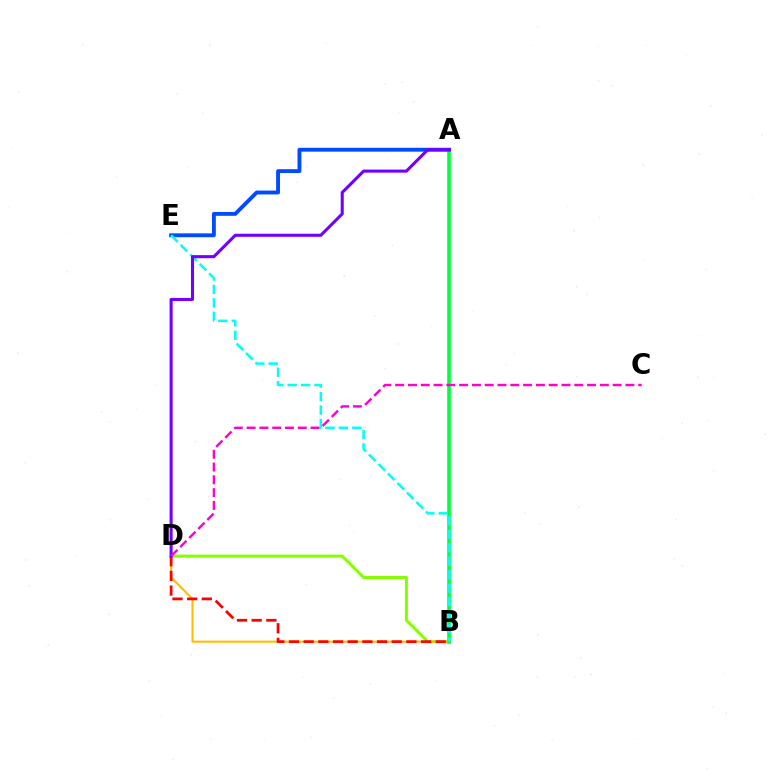{('B', 'D'): [{'color': '#84ff00', 'line_style': 'solid', 'thickness': 2.16}, {'color': '#ffbd00', 'line_style': 'solid', 'thickness': 1.51}, {'color': '#ff0000', 'line_style': 'dashed', 'thickness': 1.99}], ('A', 'B'): [{'color': '#00ff39', 'line_style': 'solid', 'thickness': 2.58}], ('A', 'E'): [{'color': '#004bff', 'line_style': 'solid', 'thickness': 2.78}], ('B', 'E'): [{'color': '#00fff6', 'line_style': 'dashed', 'thickness': 1.83}], ('A', 'D'): [{'color': '#7200ff', 'line_style': 'solid', 'thickness': 2.21}], ('C', 'D'): [{'color': '#ff00cf', 'line_style': 'dashed', 'thickness': 1.74}]}